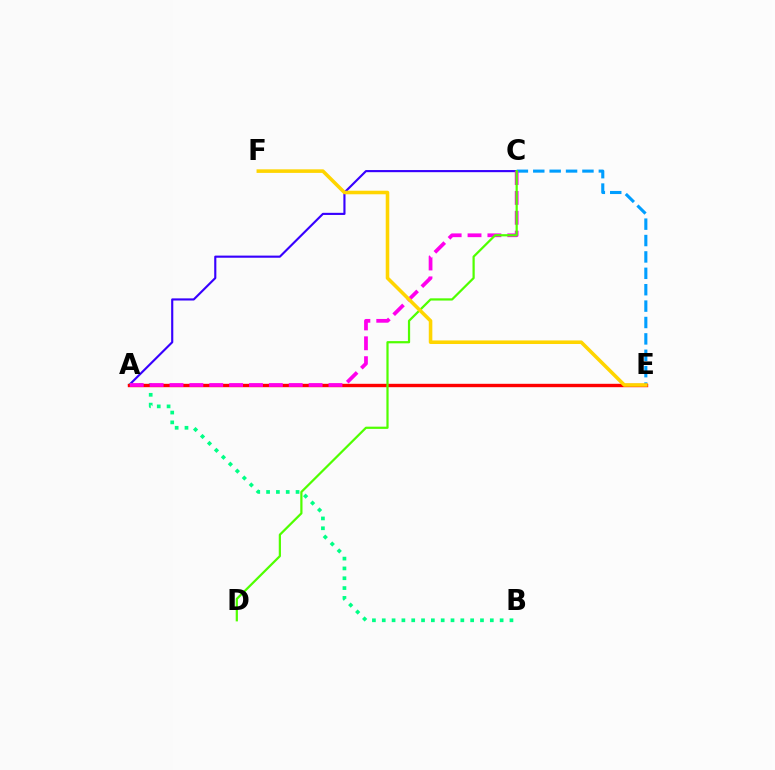{('A', 'C'): [{'color': '#3700ff', 'line_style': 'solid', 'thickness': 1.54}, {'color': '#ff00ed', 'line_style': 'dashed', 'thickness': 2.7}], ('C', 'E'): [{'color': '#009eff', 'line_style': 'dashed', 'thickness': 2.23}], ('A', 'B'): [{'color': '#00ff86', 'line_style': 'dotted', 'thickness': 2.67}], ('A', 'E'): [{'color': '#ff0000', 'line_style': 'solid', 'thickness': 2.44}], ('C', 'D'): [{'color': '#4fff00', 'line_style': 'solid', 'thickness': 1.6}], ('E', 'F'): [{'color': '#ffd500', 'line_style': 'solid', 'thickness': 2.57}]}